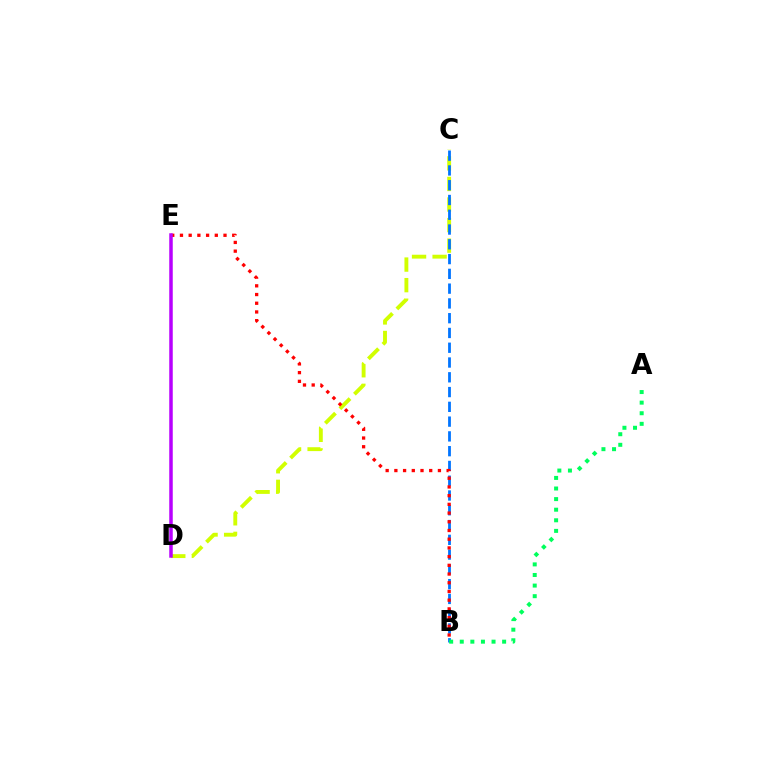{('C', 'D'): [{'color': '#d1ff00', 'line_style': 'dashed', 'thickness': 2.79}], ('B', 'C'): [{'color': '#0074ff', 'line_style': 'dashed', 'thickness': 2.01}], ('B', 'E'): [{'color': '#ff0000', 'line_style': 'dotted', 'thickness': 2.37}], ('D', 'E'): [{'color': '#b900ff', 'line_style': 'solid', 'thickness': 2.52}], ('A', 'B'): [{'color': '#00ff5c', 'line_style': 'dotted', 'thickness': 2.88}]}